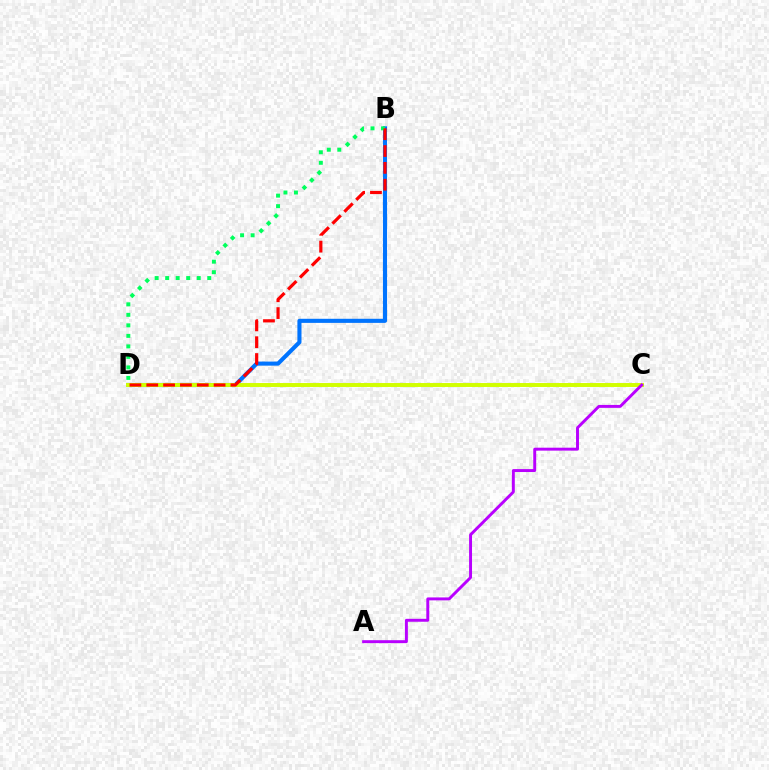{('B', 'D'): [{'color': '#0074ff', 'line_style': 'solid', 'thickness': 2.95}, {'color': '#00ff5c', 'line_style': 'dotted', 'thickness': 2.86}, {'color': '#ff0000', 'line_style': 'dashed', 'thickness': 2.29}], ('C', 'D'): [{'color': '#d1ff00', 'line_style': 'solid', 'thickness': 2.83}], ('A', 'C'): [{'color': '#b900ff', 'line_style': 'solid', 'thickness': 2.11}]}